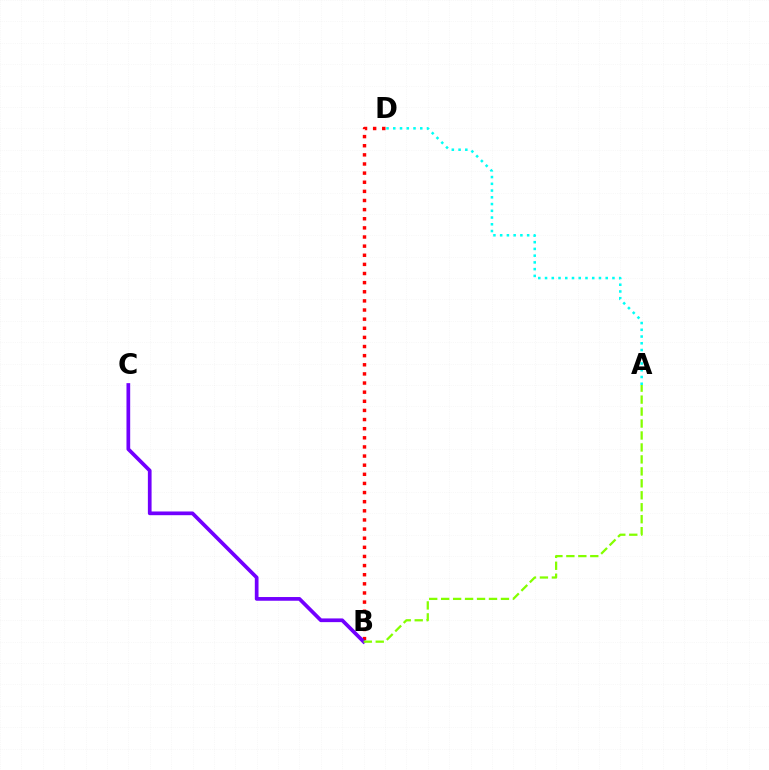{('B', 'D'): [{'color': '#ff0000', 'line_style': 'dotted', 'thickness': 2.48}], ('B', 'C'): [{'color': '#7200ff', 'line_style': 'solid', 'thickness': 2.67}], ('A', 'D'): [{'color': '#00fff6', 'line_style': 'dotted', 'thickness': 1.83}], ('A', 'B'): [{'color': '#84ff00', 'line_style': 'dashed', 'thickness': 1.62}]}